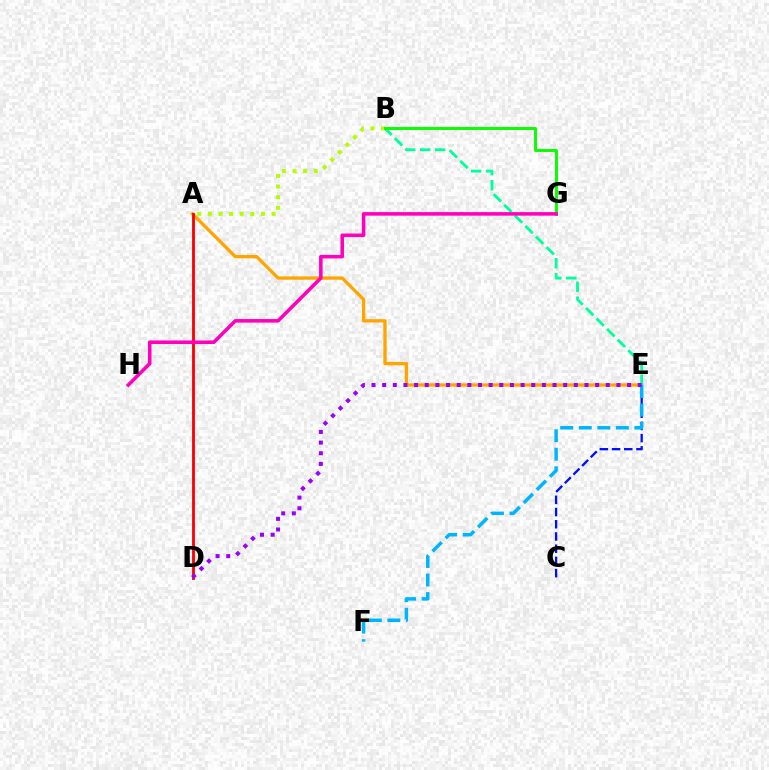{('A', 'E'): [{'color': '#ffa500', 'line_style': 'solid', 'thickness': 2.38}], ('C', 'E'): [{'color': '#0010ff', 'line_style': 'dashed', 'thickness': 1.66}], ('A', 'B'): [{'color': '#b3ff00', 'line_style': 'dotted', 'thickness': 2.89}], ('A', 'D'): [{'color': '#ff0000', 'line_style': 'solid', 'thickness': 2.04}], ('B', 'E'): [{'color': '#00ff9d', 'line_style': 'dashed', 'thickness': 2.03}], ('B', 'G'): [{'color': '#08ff00', 'line_style': 'solid', 'thickness': 2.13}], ('E', 'F'): [{'color': '#00b5ff', 'line_style': 'dashed', 'thickness': 2.52}], ('G', 'H'): [{'color': '#ff00bd', 'line_style': 'solid', 'thickness': 2.56}], ('D', 'E'): [{'color': '#9b00ff', 'line_style': 'dotted', 'thickness': 2.89}]}